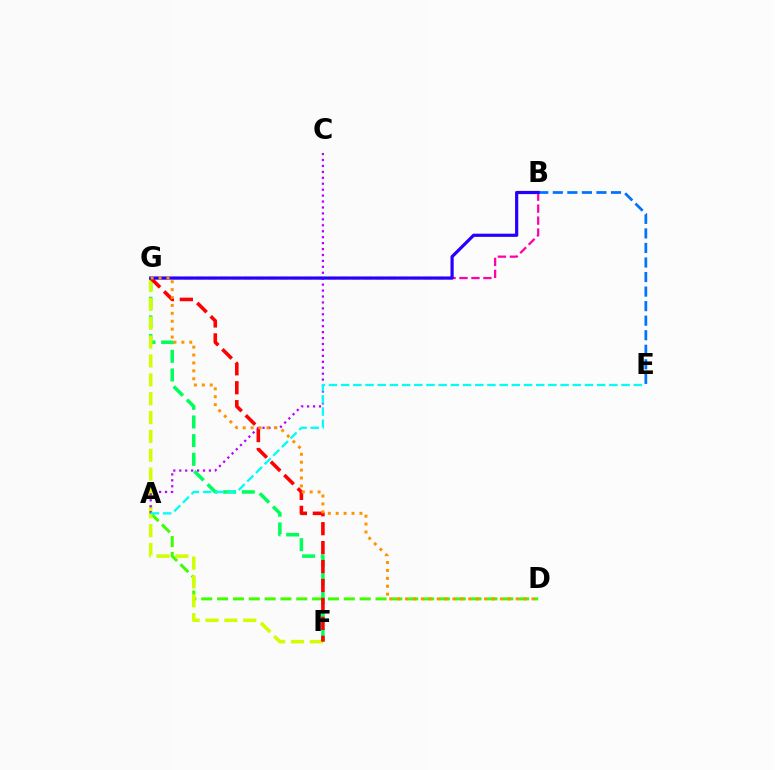{('A', 'D'): [{'color': '#3dff00', 'line_style': 'dashed', 'thickness': 2.15}], ('F', 'G'): [{'color': '#00ff5c', 'line_style': 'dashed', 'thickness': 2.53}, {'color': '#d1ff00', 'line_style': 'dashed', 'thickness': 2.56}, {'color': '#ff0000', 'line_style': 'dashed', 'thickness': 2.57}], ('B', 'E'): [{'color': '#0074ff', 'line_style': 'dashed', 'thickness': 1.98}], ('A', 'C'): [{'color': '#b900ff', 'line_style': 'dotted', 'thickness': 1.61}], ('A', 'E'): [{'color': '#00fff6', 'line_style': 'dashed', 'thickness': 1.66}], ('B', 'G'): [{'color': '#ff00ac', 'line_style': 'dashed', 'thickness': 1.62}, {'color': '#2500ff', 'line_style': 'solid', 'thickness': 2.3}], ('D', 'G'): [{'color': '#ff9400', 'line_style': 'dotted', 'thickness': 2.15}]}